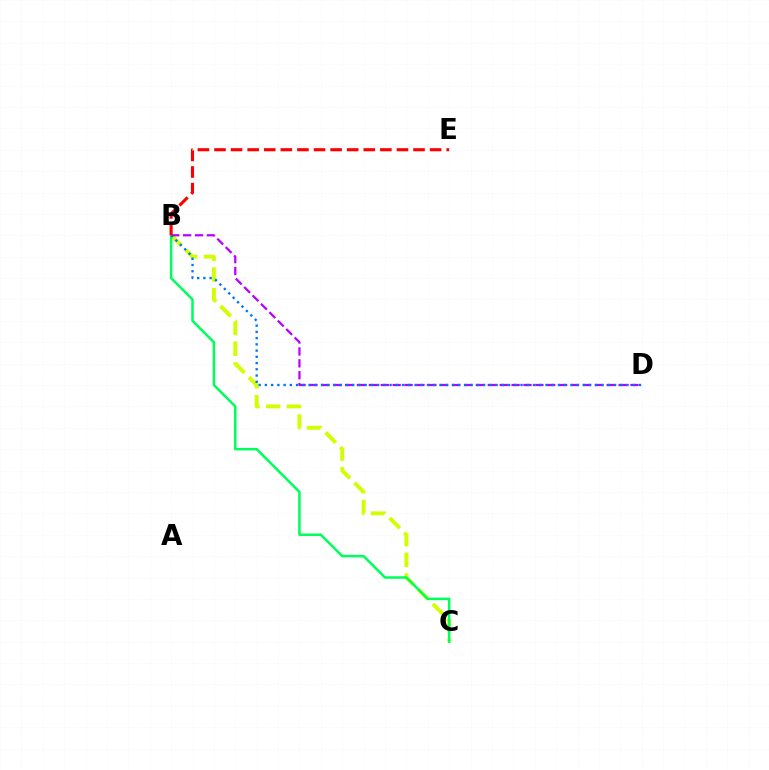{('B', 'C'): [{'color': '#d1ff00', 'line_style': 'dashed', 'thickness': 2.82}, {'color': '#00ff5c', 'line_style': 'solid', 'thickness': 1.81}], ('B', 'D'): [{'color': '#b900ff', 'line_style': 'dashed', 'thickness': 1.62}, {'color': '#0074ff', 'line_style': 'dotted', 'thickness': 1.69}], ('B', 'E'): [{'color': '#ff0000', 'line_style': 'dashed', 'thickness': 2.25}]}